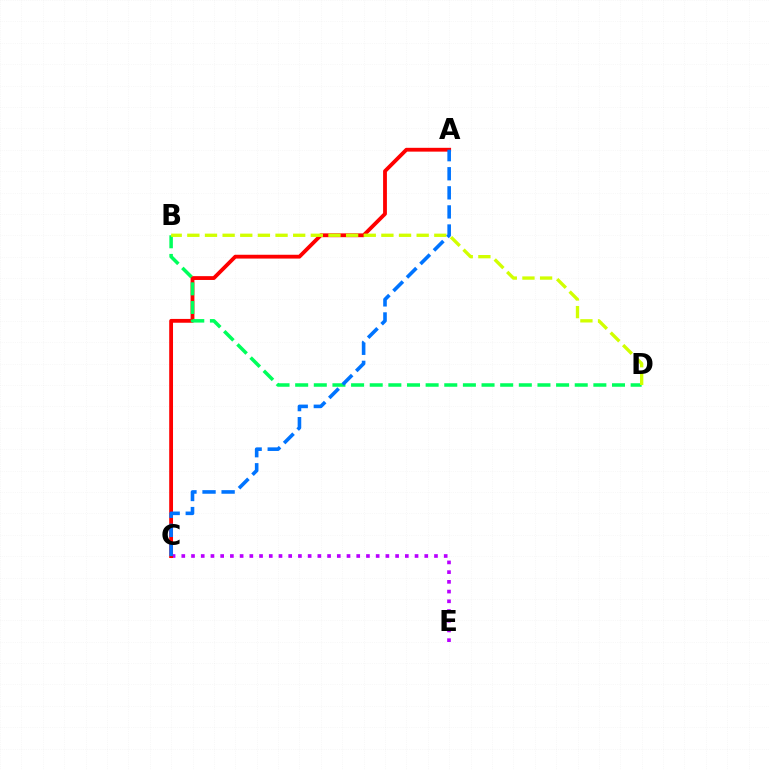{('C', 'E'): [{'color': '#b900ff', 'line_style': 'dotted', 'thickness': 2.64}], ('A', 'C'): [{'color': '#ff0000', 'line_style': 'solid', 'thickness': 2.75}, {'color': '#0074ff', 'line_style': 'dashed', 'thickness': 2.59}], ('B', 'D'): [{'color': '#00ff5c', 'line_style': 'dashed', 'thickness': 2.53}, {'color': '#d1ff00', 'line_style': 'dashed', 'thickness': 2.4}]}